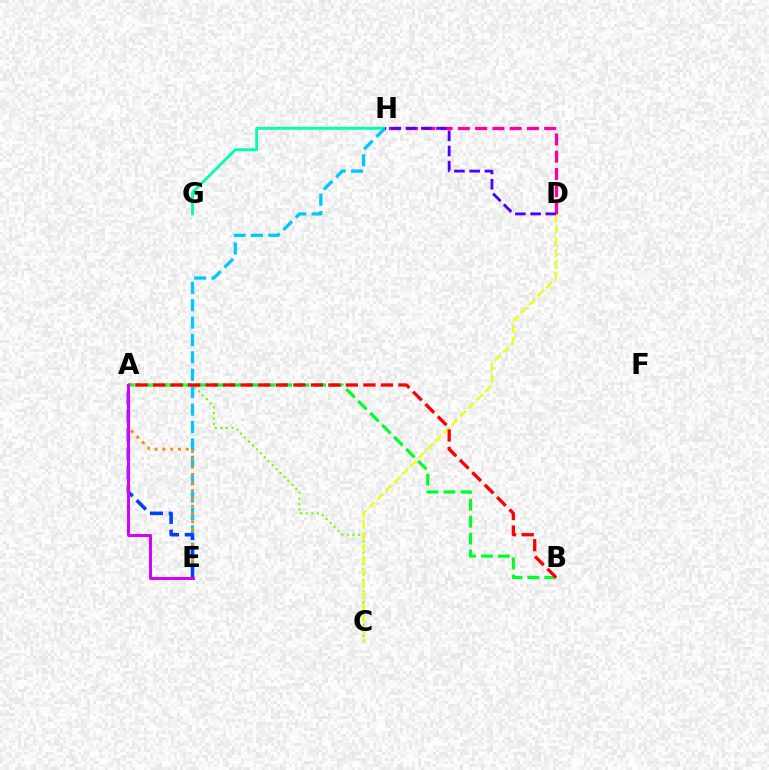{('A', 'B'): [{'color': '#00ff27', 'line_style': 'dashed', 'thickness': 2.3}, {'color': '#ff0000', 'line_style': 'dashed', 'thickness': 2.38}], ('G', 'H'): [{'color': '#00ffaf', 'line_style': 'solid', 'thickness': 2.06}], ('E', 'H'): [{'color': '#00c7ff', 'line_style': 'dashed', 'thickness': 2.36}], ('D', 'H'): [{'color': '#ff00a0', 'line_style': 'dashed', 'thickness': 2.34}, {'color': '#4f00ff', 'line_style': 'dashed', 'thickness': 2.06}], ('A', 'C'): [{'color': '#66ff00', 'line_style': 'dotted', 'thickness': 1.51}], ('A', 'E'): [{'color': '#ff8800', 'line_style': 'dotted', 'thickness': 2.12}, {'color': '#003fff', 'line_style': 'dashed', 'thickness': 2.54}, {'color': '#d600ff', 'line_style': 'solid', 'thickness': 2.17}], ('C', 'D'): [{'color': '#eeff00', 'line_style': 'dashed', 'thickness': 1.59}]}